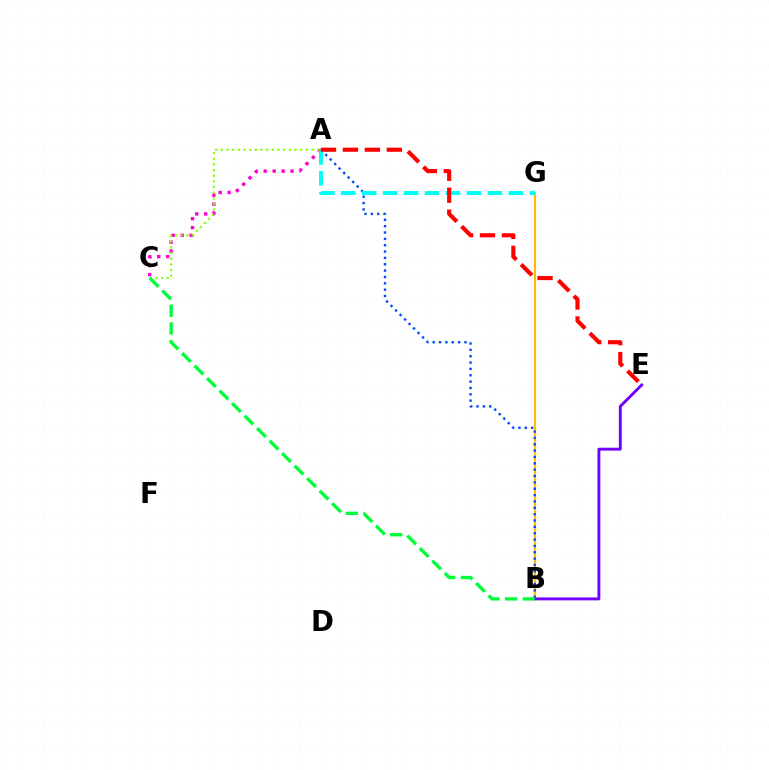{('B', 'G'): [{'color': '#ffbd00', 'line_style': 'solid', 'thickness': 1.54}], ('B', 'E'): [{'color': '#7200ff', 'line_style': 'solid', 'thickness': 2.09}], ('A', 'C'): [{'color': '#ff00cf', 'line_style': 'dotted', 'thickness': 2.44}, {'color': '#84ff00', 'line_style': 'dotted', 'thickness': 1.54}], ('A', 'B'): [{'color': '#004bff', 'line_style': 'dotted', 'thickness': 1.73}], ('A', 'G'): [{'color': '#00fff6', 'line_style': 'dashed', 'thickness': 2.85}], ('A', 'E'): [{'color': '#ff0000', 'line_style': 'dashed', 'thickness': 2.98}], ('B', 'C'): [{'color': '#00ff39', 'line_style': 'dashed', 'thickness': 2.4}]}